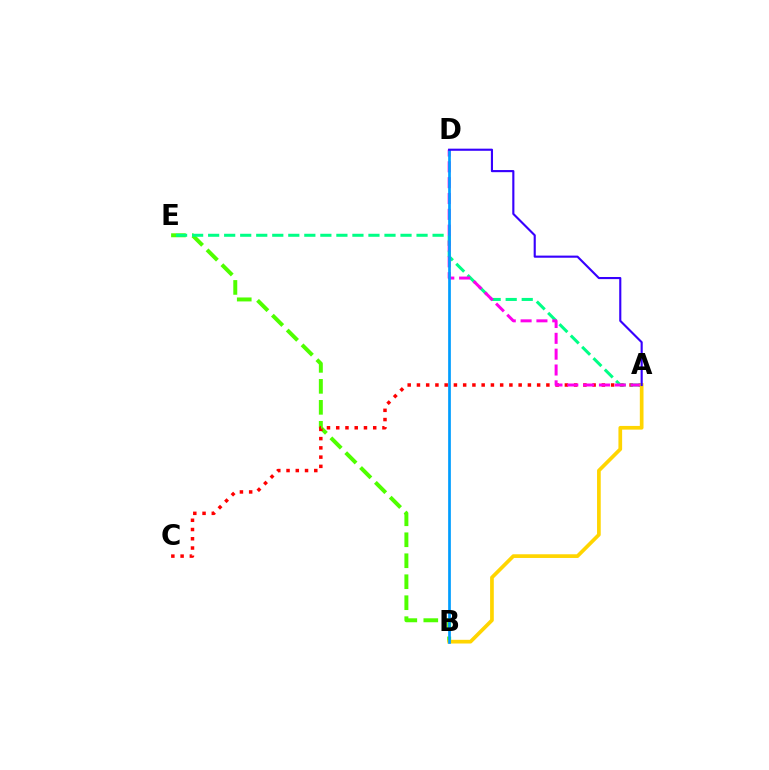{('B', 'E'): [{'color': '#4fff00', 'line_style': 'dashed', 'thickness': 2.85}], ('A', 'C'): [{'color': '#ff0000', 'line_style': 'dotted', 'thickness': 2.51}], ('A', 'E'): [{'color': '#00ff86', 'line_style': 'dashed', 'thickness': 2.18}], ('A', 'D'): [{'color': '#ff00ed', 'line_style': 'dashed', 'thickness': 2.15}, {'color': '#3700ff', 'line_style': 'solid', 'thickness': 1.53}], ('A', 'B'): [{'color': '#ffd500', 'line_style': 'solid', 'thickness': 2.66}], ('B', 'D'): [{'color': '#009eff', 'line_style': 'solid', 'thickness': 1.95}]}